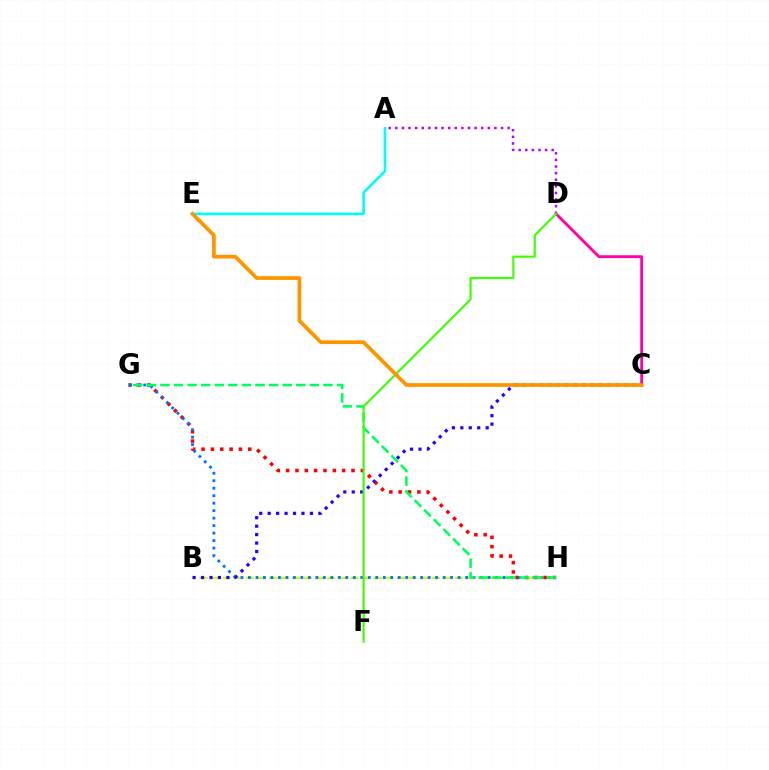{('B', 'H'): [{'color': '#d1ff00', 'line_style': 'dashed', 'thickness': 1.58}], ('C', 'D'): [{'color': '#ff00ac', 'line_style': 'solid', 'thickness': 2.03}], ('G', 'H'): [{'color': '#ff0000', 'line_style': 'dotted', 'thickness': 2.54}, {'color': '#0074ff', 'line_style': 'dotted', 'thickness': 2.03}, {'color': '#00ff5c', 'line_style': 'dashed', 'thickness': 1.85}], ('A', 'E'): [{'color': '#00fff6', 'line_style': 'solid', 'thickness': 1.88}], ('B', 'C'): [{'color': '#2500ff', 'line_style': 'dotted', 'thickness': 2.3}], ('A', 'D'): [{'color': '#b900ff', 'line_style': 'dotted', 'thickness': 1.79}], ('D', 'F'): [{'color': '#3dff00', 'line_style': 'solid', 'thickness': 1.53}], ('C', 'E'): [{'color': '#ff9400', 'line_style': 'solid', 'thickness': 2.69}]}